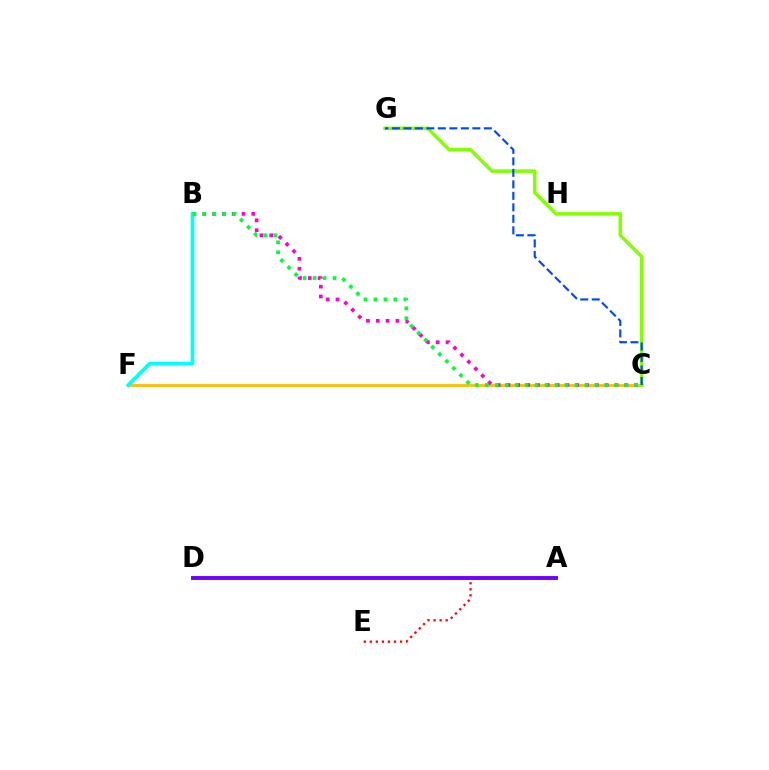{('C', 'F'): [{'color': '#ffbd00', 'line_style': 'solid', 'thickness': 2.0}], ('C', 'G'): [{'color': '#84ff00', 'line_style': 'solid', 'thickness': 2.55}, {'color': '#004bff', 'line_style': 'dashed', 'thickness': 1.56}], ('B', 'C'): [{'color': '#ff00cf', 'line_style': 'dotted', 'thickness': 2.67}, {'color': '#00ff39', 'line_style': 'dotted', 'thickness': 2.71}], ('A', 'E'): [{'color': '#ff0000', 'line_style': 'dotted', 'thickness': 1.64}], ('B', 'F'): [{'color': '#00fff6', 'line_style': 'solid', 'thickness': 2.65}], ('A', 'D'): [{'color': '#7200ff', 'line_style': 'solid', 'thickness': 2.82}]}